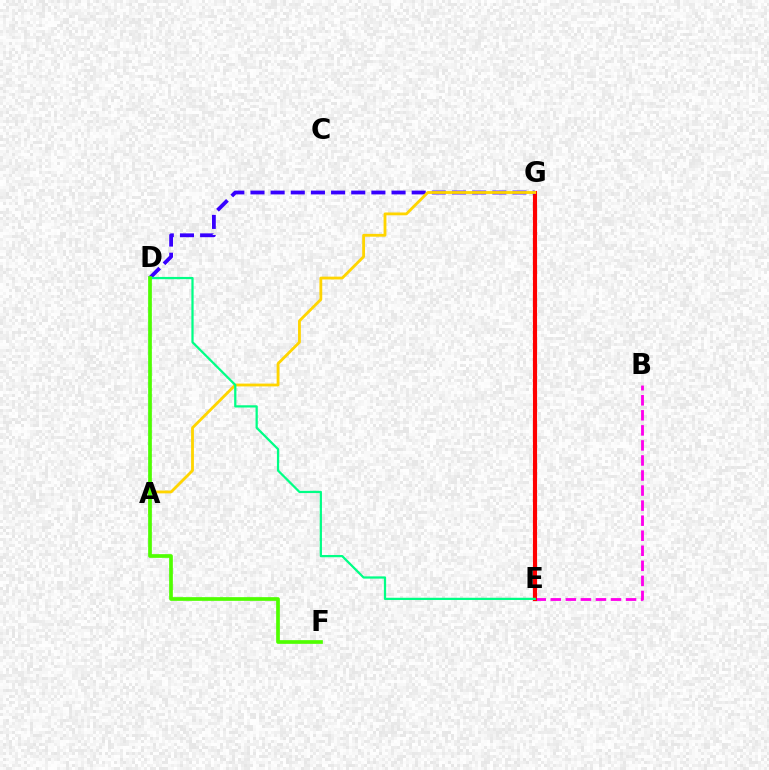{('B', 'E'): [{'color': '#ff00ed', 'line_style': 'dashed', 'thickness': 2.04}], ('E', 'G'): [{'color': '#ff0000', 'line_style': 'solid', 'thickness': 2.98}], ('A', 'D'): [{'color': '#009eff', 'line_style': 'dotted', 'thickness': 1.66}], ('D', 'G'): [{'color': '#3700ff', 'line_style': 'dashed', 'thickness': 2.74}], ('A', 'G'): [{'color': '#ffd500', 'line_style': 'solid', 'thickness': 2.03}], ('D', 'E'): [{'color': '#00ff86', 'line_style': 'solid', 'thickness': 1.62}], ('D', 'F'): [{'color': '#4fff00', 'line_style': 'solid', 'thickness': 2.66}]}